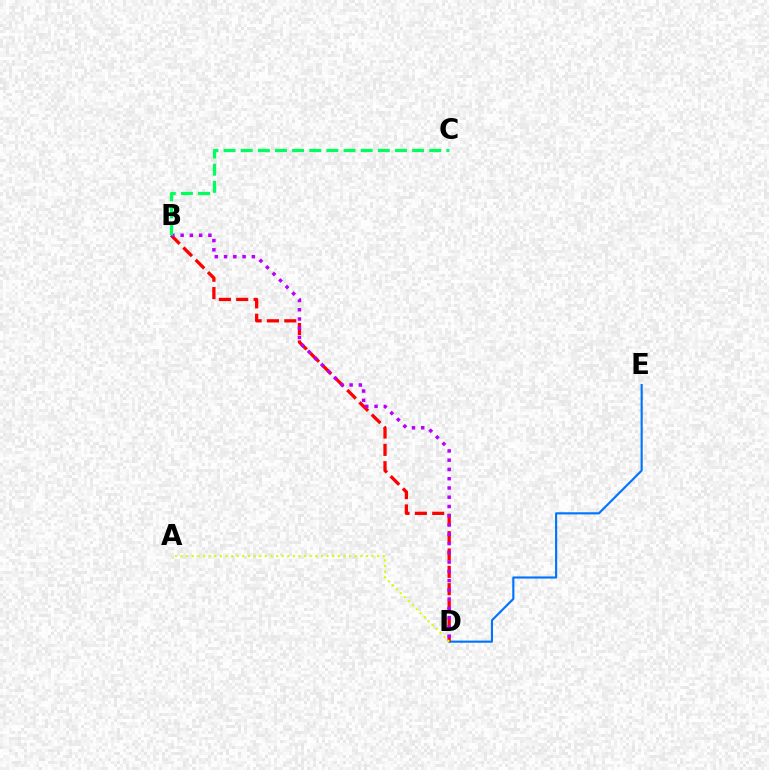{('D', 'E'): [{'color': '#0074ff', 'line_style': 'solid', 'thickness': 1.54}], ('B', 'D'): [{'color': '#ff0000', 'line_style': 'dashed', 'thickness': 2.36}, {'color': '#b900ff', 'line_style': 'dotted', 'thickness': 2.52}], ('A', 'D'): [{'color': '#d1ff00', 'line_style': 'dotted', 'thickness': 1.53}], ('B', 'C'): [{'color': '#00ff5c', 'line_style': 'dashed', 'thickness': 2.33}]}